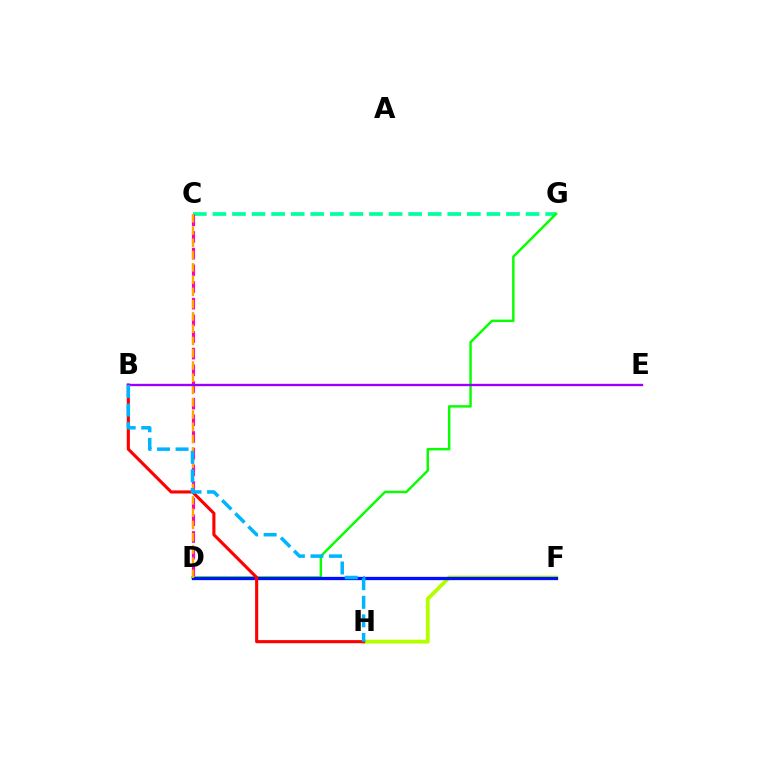{('C', 'G'): [{'color': '#00ff9d', 'line_style': 'dashed', 'thickness': 2.66}], ('C', 'D'): [{'color': '#ff00bd', 'line_style': 'dashed', 'thickness': 2.26}, {'color': '#ffa500', 'line_style': 'dashed', 'thickness': 1.67}], ('F', 'H'): [{'color': '#b3ff00', 'line_style': 'solid', 'thickness': 2.75}], ('D', 'G'): [{'color': '#08ff00', 'line_style': 'solid', 'thickness': 1.77}], ('D', 'F'): [{'color': '#0010ff', 'line_style': 'solid', 'thickness': 2.36}], ('B', 'H'): [{'color': '#ff0000', 'line_style': 'solid', 'thickness': 2.24}, {'color': '#00b5ff', 'line_style': 'dashed', 'thickness': 2.52}], ('B', 'E'): [{'color': '#9b00ff', 'line_style': 'solid', 'thickness': 1.69}]}